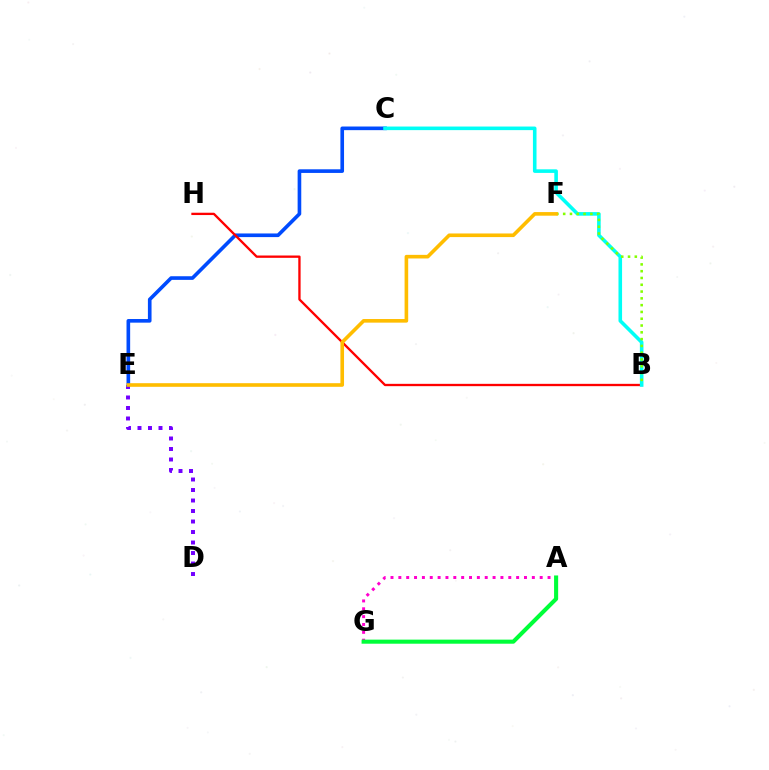{('A', 'G'): [{'color': '#ff00cf', 'line_style': 'dotted', 'thickness': 2.13}, {'color': '#00ff39', 'line_style': 'solid', 'thickness': 2.94}], ('D', 'E'): [{'color': '#7200ff', 'line_style': 'dotted', 'thickness': 2.85}], ('C', 'E'): [{'color': '#004bff', 'line_style': 'solid', 'thickness': 2.62}], ('B', 'H'): [{'color': '#ff0000', 'line_style': 'solid', 'thickness': 1.67}], ('B', 'C'): [{'color': '#00fff6', 'line_style': 'solid', 'thickness': 2.58}], ('B', 'F'): [{'color': '#84ff00', 'line_style': 'dotted', 'thickness': 1.85}], ('E', 'F'): [{'color': '#ffbd00', 'line_style': 'solid', 'thickness': 2.6}]}